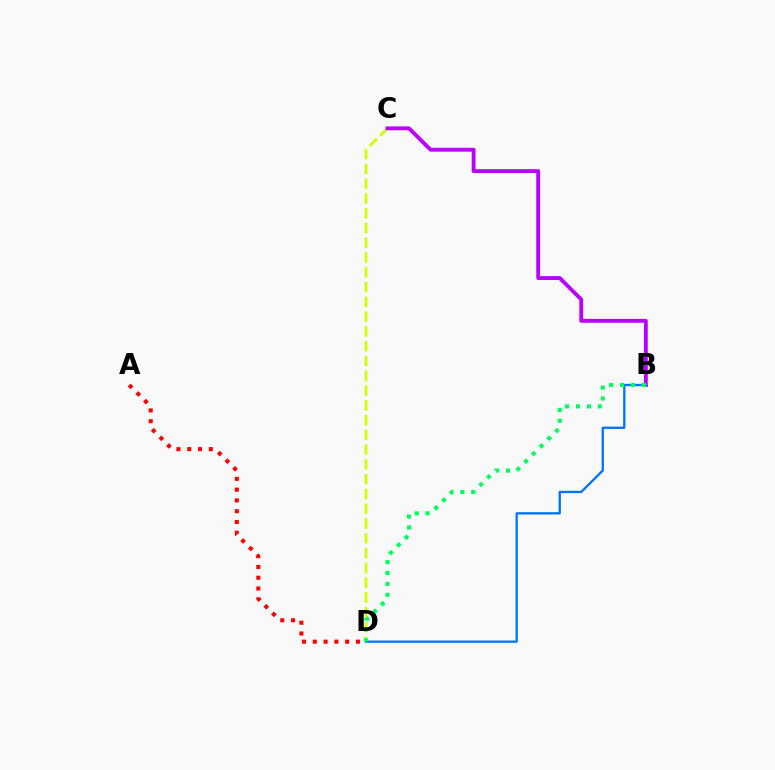{('C', 'D'): [{'color': '#d1ff00', 'line_style': 'dashed', 'thickness': 2.01}], ('B', 'C'): [{'color': '#b900ff', 'line_style': 'solid', 'thickness': 2.78}], ('A', 'D'): [{'color': '#ff0000', 'line_style': 'dotted', 'thickness': 2.93}], ('B', 'D'): [{'color': '#0074ff', 'line_style': 'solid', 'thickness': 1.67}, {'color': '#00ff5c', 'line_style': 'dotted', 'thickness': 2.96}]}